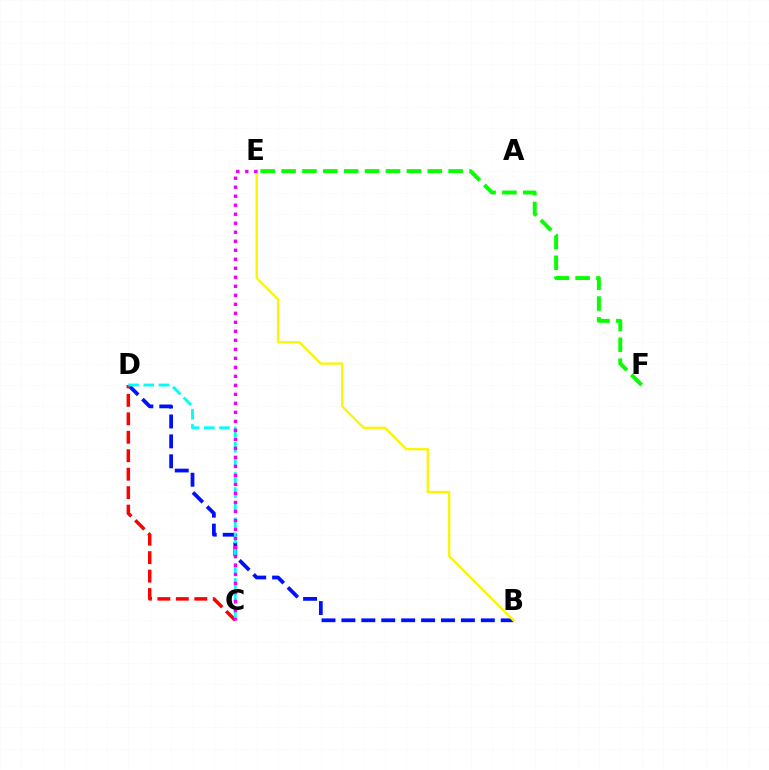{('B', 'D'): [{'color': '#0010ff', 'line_style': 'dashed', 'thickness': 2.71}], ('C', 'D'): [{'color': '#ff0000', 'line_style': 'dashed', 'thickness': 2.51}, {'color': '#00fff6', 'line_style': 'dashed', 'thickness': 2.06}], ('E', 'F'): [{'color': '#08ff00', 'line_style': 'dashed', 'thickness': 2.84}], ('B', 'E'): [{'color': '#fcf500', 'line_style': 'solid', 'thickness': 1.64}], ('C', 'E'): [{'color': '#ee00ff', 'line_style': 'dotted', 'thickness': 2.45}]}